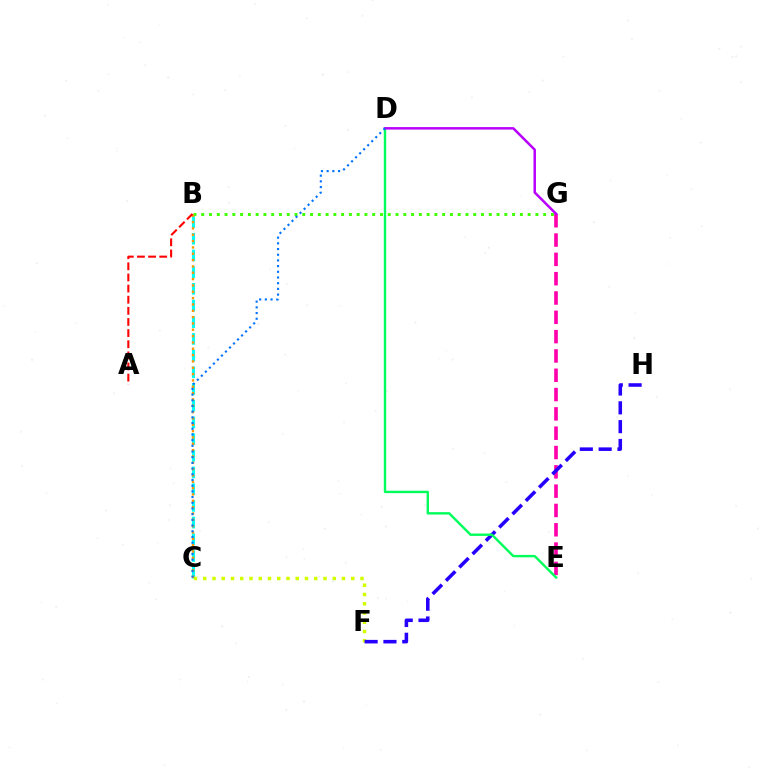{('B', 'C'): [{'color': '#00fff6', 'line_style': 'dashed', 'thickness': 2.27}, {'color': '#ff9400', 'line_style': 'dotted', 'thickness': 1.72}], ('B', 'G'): [{'color': '#3dff00', 'line_style': 'dotted', 'thickness': 2.11}], ('E', 'G'): [{'color': '#ff00ac', 'line_style': 'dashed', 'thickness': 2.62}], ('C', 'F'): [{'color': '#d1ff00', 'line_style': 'dotted', 'thickness': 2.51}], ('F', 'H'): [{'color': '#2500ff', 'line_style': 'dashed', 'thickness': 2.56}], ('D', 'E'): [{'color': '#00ff5c', 'line_style': 'solid', 'thickness': 1.73}], ('D', 'G'): [{'color': '#b900ff', 'line_style': 'solid', 'thickness': 1.8}], ('A', 'B'): [{'color': '#ff0000', 'line_style': 'dashed', 'thickness': 1.51}], ('C', 'D'): [{'color': '#0074ff', 'line_style': 'dotted', 'thickness': 1.55}]}